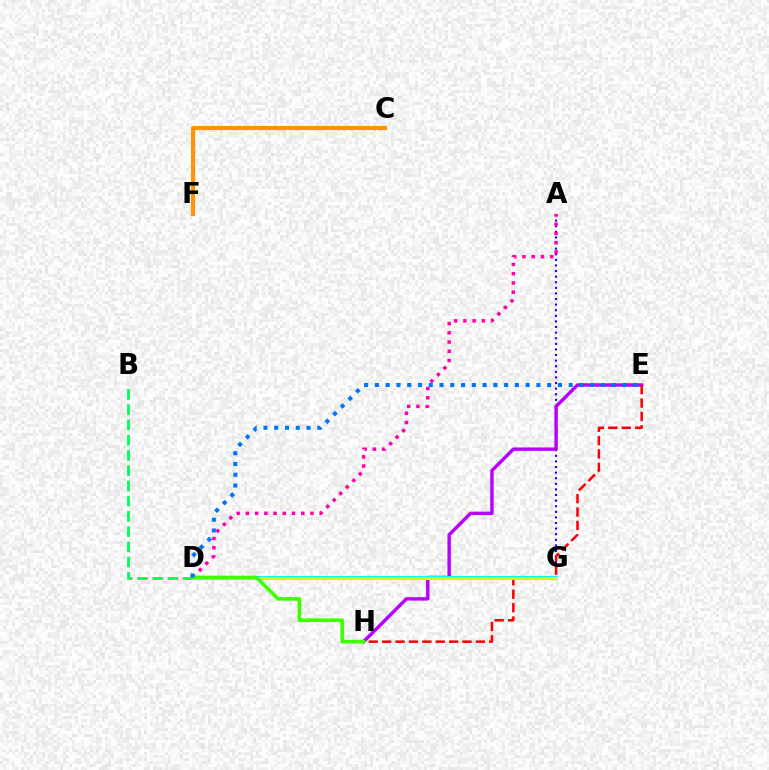{('A', 'G'): [{'color': '#2500ff', 'line_style': 'dotted', 'thickness': 1.52}], ('A', 'D'): [{'color': '#ff00ac', 'line_style': 'dotted', 'thickness': 2.51}], ('E', 'H'): [{'color': '#b900ff', 'line_style': 'solid', 'thickness': 2.47}, {'color': '#ff0000', 'line_style': 'dashed', 'thickness': 1.82}], ('D', 'G'): [{'color': '#00fff6', 'line_style': 'solid', 'thickness': 2.83}, {'color': '#d1ff00', 'line_style': 'solid', 'thickness': 2.12}], ('C', 'F'): [{'color': '#ff9400', 'line_style': 'solid', 'thickness': 2.96}], ('B', 'D'): [{'color': '#00ff5c', 'line_style': 'dashed', 'thickness': 2.07}], ('D', 'H'): [{'color': '#3dff00', 'line_style': 'solid', 'thickness': 2.6}], ('D', 'E'): [{'color': '#0074ff', 'line_style': 'dotted', 'thickness': 2.93}]}